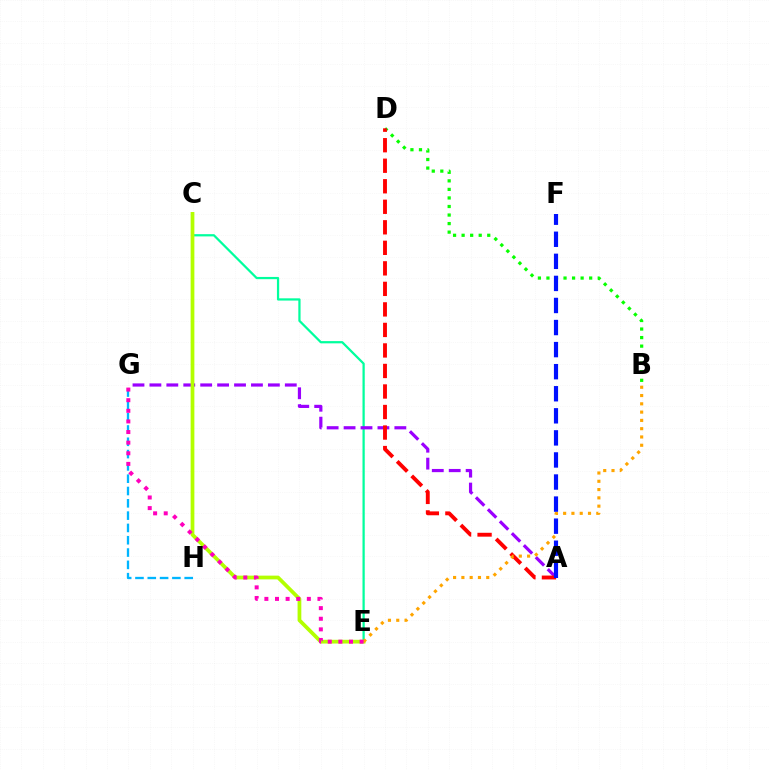{('G', 'H'): [{'color': '#00b5ff', 'line_style': 'dashed', 'thickness': 1.67}], ('C', 'E'): [{'color': '#00ff9d', 'line_style': 'solid', 'thickness': 1.62}, {'color': '#b3ff00', 'line_style': 'solid', 'thickness': 2.7}], ('A', 'G'): [{'color': '#9b00ff', 'line_style': 'dashed', 'thickness': 2.3}], ('B', 'D'): [{'color': '#08ff00', 'line_style': 'dotted', 'thickness': 2.32}], ('A', 'D'): [{'color': '#ff0000', 'line_style': 'dashed', 'thickness': 2.79}], ('B', 'E'): [{'color': '#ffa500', 'line_style': 'dotted', 'thickness': 2.25}], ('A', 'F'): [{'color': '#0010ff', 'line_style': 'dashed', 'thickness': 3.0}], ('E', 'G'): [{'color': '#ff00bd', 'line_style': 'dotted', 'thickness': 2.88}]}